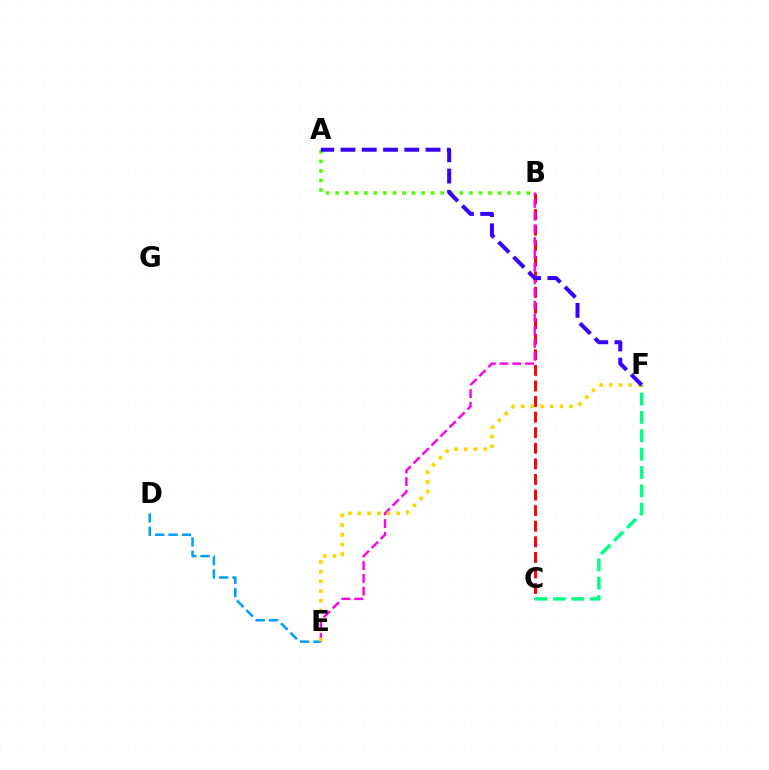{('D', 'E'): [{'color': '#009eff', 'line_style': 'dashed', 'thickness': 1.81}], ('B', 'C'): [{'color': '#ff0000', 'line_style': 'dashed', 'thickness': 2.12}], ('A', 'B'): [{'color': '#4fff00', 'line_style': 'dotted', 'thickness': 2.6}], ('C', 'F'): [{'color': '#00ff86', 'line_style': 'dashed', 'thickness': 2.49}], ('B', 'E'): [{'color': '#ff00ed', 'line_style': 'dashed', 'thickness': 1.73}], ('E', 'F'): [{'color': '#ffd500', 'line_style': 'dotted', 'thickness': 2.63}], ('A', 'F'): [{'color': '#3700ff', 'line_style': 'dashed', 'thickness': 2.89}]}